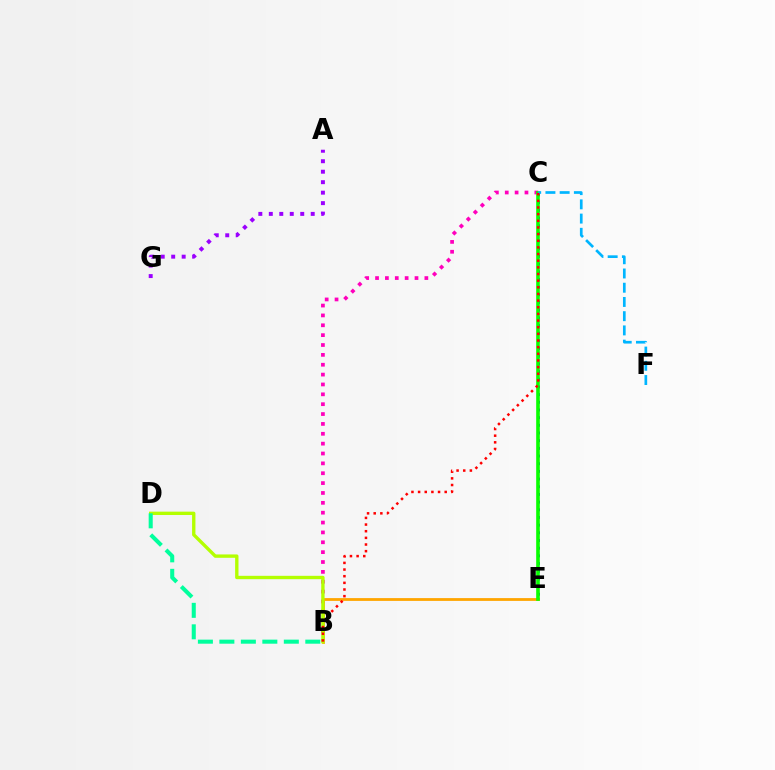{('B', 'C'): [{'color': '#ff00bd', 'line_style': 'dotted', 'thickness': 2.68}, {'color': '#ff0000', 'line_style': 'dotted', 'thickness': 1.81}], ('C', 'E'): [{'color': '#0010ff', 'line_style': 'dotted', 'thickness': 2.09}, {'color': '#08ff00', 'line_style': 'solid', 'thickness': 2.61}], ('B', 'E'): [{'color': '#ffa500', 'line_style': 'solid', 'thickness': 2.01}], ('B', 'D'): [{'color': '#b3ff00', 'line_style': 'solid', 'thickness': 2.42}, {'color': '#00ff9d', 'line_style': 'dashed', 'thickness': 2.92}], ('A', 'G'): [{'color': '#9b00ff', 'line_style': 'dotted', 'thickness': 2.85}], ('C', 'F'): [{'color': '#00b5ff', 'line_style': 'dashed', 'thickness': 1.93}]}